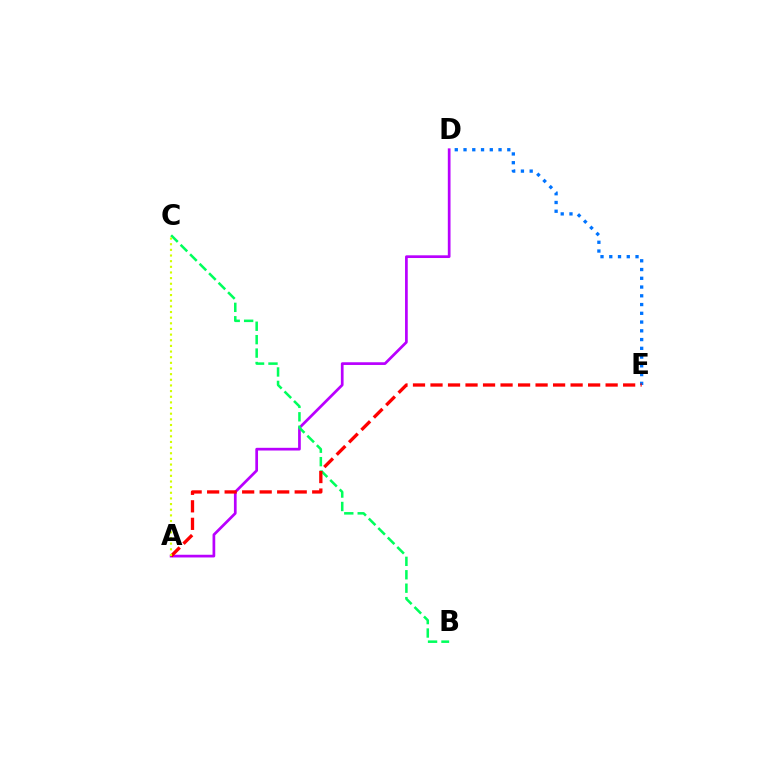{('A', 'D'): [{'color': '#b900ff', 'line_style': 'solid', 'thickness': 1.95}], ('B', 'C'): [{'color': '#00ff5c', 'line_style': 'dashed', 'thickness': 1.82}], ('D', 'E'): [{'color': '#0074ff', 'line_style': 'dotted', 'thickness': 2.38}], ('A', 'E'): [{'color': '#ff0000', 'line_style': 'dashed', 'thickness': 2.38}], ('A', 'C'): [{'color': '#d1ff00', 'line_style': 'dotted', 'thickness': 1.53}]}